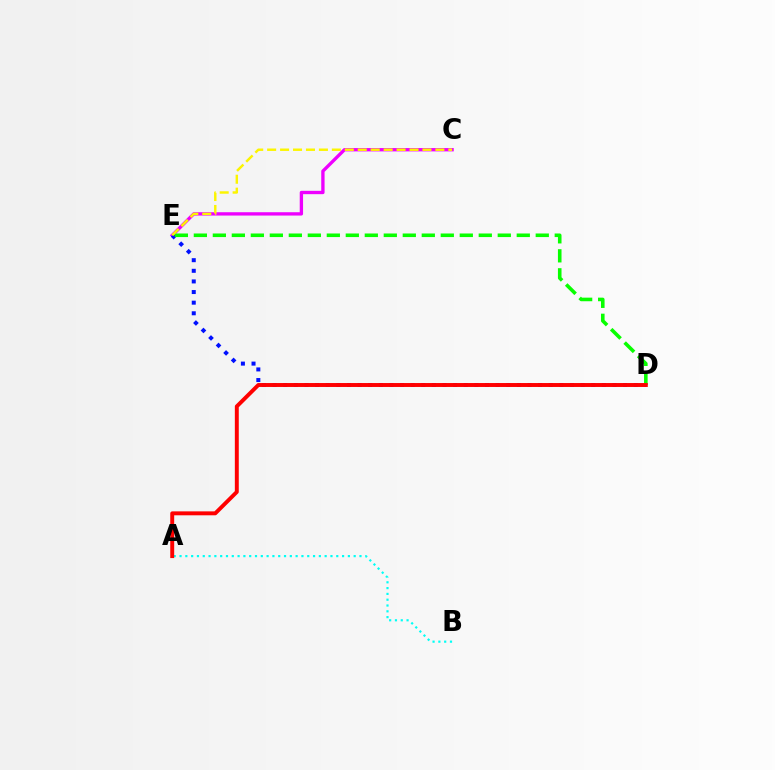{('C', 'E'): [{'color': '#ee00ff', 'line_style': 'solid', 'thickness': 2.4}, {'color': '#fcf500', 'line_style': 'dashed', 'thickness': 1.76}], ('D', 'E'): [{'color': '#0010ff', 'line_style': 'dotted', 'thickness': 2.89}, {'color': '#08ff00', 'line_style': 'dashed', 'thickness': 2.58}], ('A', 'B'): [{'color': '#00fff6', 'line_style': 'dotted', 'thickness': 1.58}], ('A', 'D'): [{'color': '#ff0000', 'line_style': 'solid', 'thickness': 2.83}]}